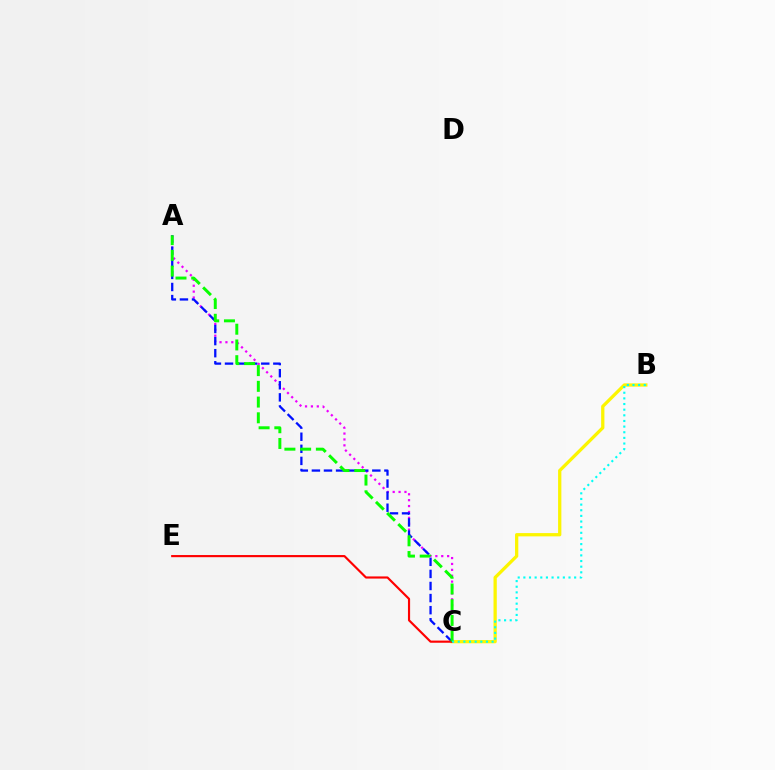{('B', 'C'): [{'color': '#fcf500', 'line_style': 'solid', 'thickness': 2.36}, {'color': '#00fff6', 'line_style': 'dotted', 'thickness': 1.53}], ('A', 'C'): [{'color': '#ee00ff', 'line_style': 'dotted', 'thickness': 1.6}, {'color': '#0010ff', 'line_style': 'dashed', 'thickness': 1.64}, {'color': '#08ff00', 'line_style': 'dashed', 'thickness': 2.14}], ('C', 'E'): [{'color': '#ff0000', 'line_style': 'solid', 'thickness': 1.55}]}